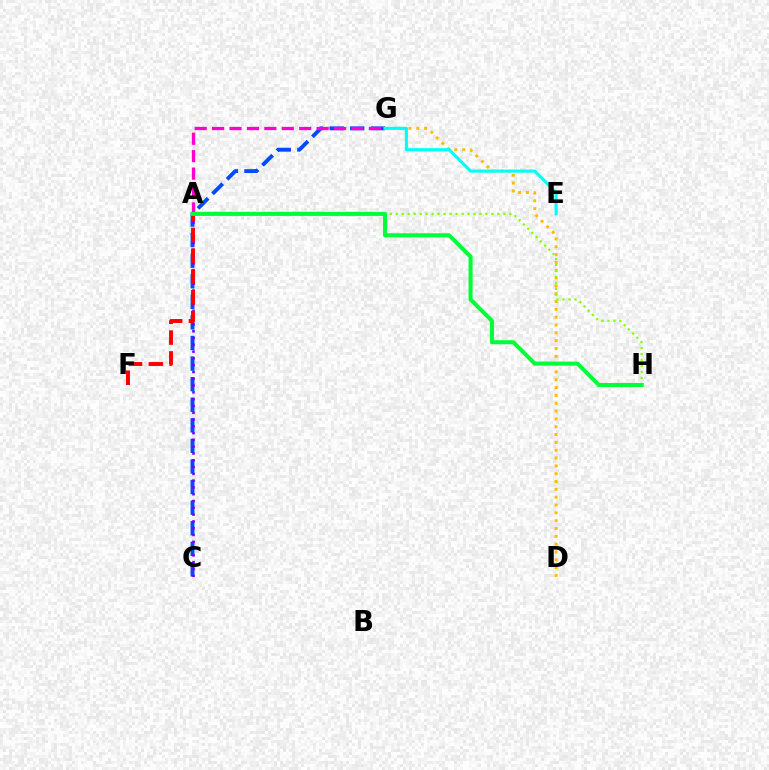{('C', 'G'): [{'color': '#004bff', 'line_style': 'dashed', 'thickness': 2.8}], ('A', 'G'): [{'color': '#ff00cf', 'line_style': 'dashed', 'thickness': 2.37}], ('A', 'C'): [{'color': '#7200ff', 'line_style': 'dotted', 'thickness': 1.85}], ('D', 'G'): [{'color': '#ffbd00', 'line_style': 'dotted', 'thickness': 2.13}], ('A', 'F'): [{'color': '#ff0000', 'line_style': 'dashed', 'thickness': 2.82}], ('E', 'G'): [{'color': '#00fff6', 'line_style': 'solid', 'thickness': 2.25}], ('A', 'H'): [{'color': '#84ff00', 'line_style': 'dotted', 'thickness': 1.62}, {'color': '#00ff39', 'line_style': 'solid', 'thickness': 2.92}]}